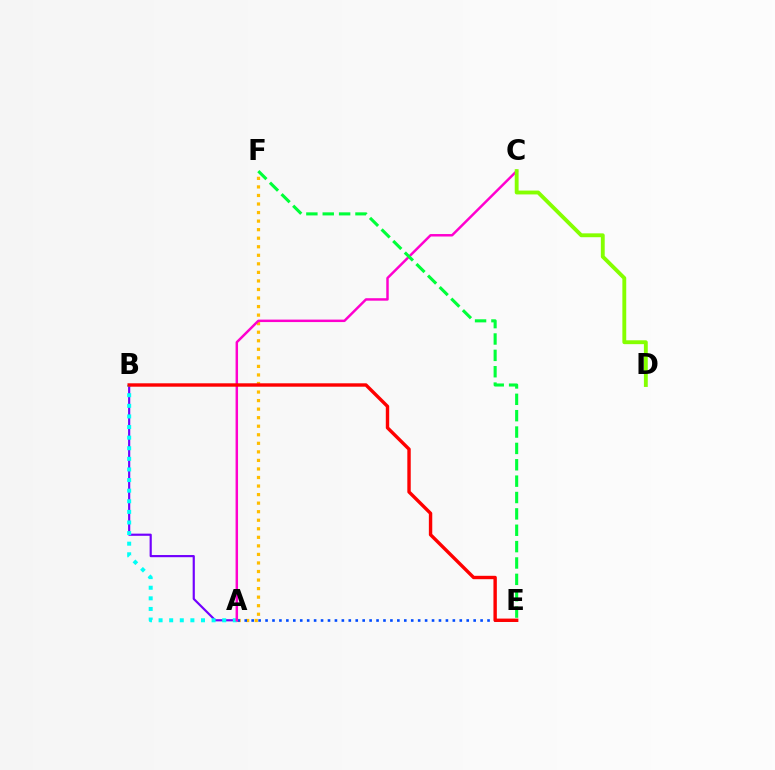{('A', 'F'): [{'color': '#ffbd00', 'line_style': 'dotted', 'thickness': 2.32}], ('A', 'B'): [{'color': '#7200ff', 'line_style': 'solid', 'thickness': 1.56}, {'color': '#00fff6', 'line_style': 'dotted', 'thickness': 2.88}], ('A', 'E'): [{'color': '#004bff', 'line_style': 'dotted', 'thickness': 1.88}], ('A', 'C'): [{'color': '#ff00cf', 'line_style': 'solid', 'thickness': 1.78}], ('B', 'E'): [{'color': '#ff0000', 'line_style': 'solid', 'thickness': 2.45}], ('C', 'D'): [{'color': '#84ff00', 'line_style': 'solid', 'thickness': 2.78}], ('E', 'F'): [{'color': '#00ff39', 'line_style': 'dashed', 'thickness': 2.22}]}